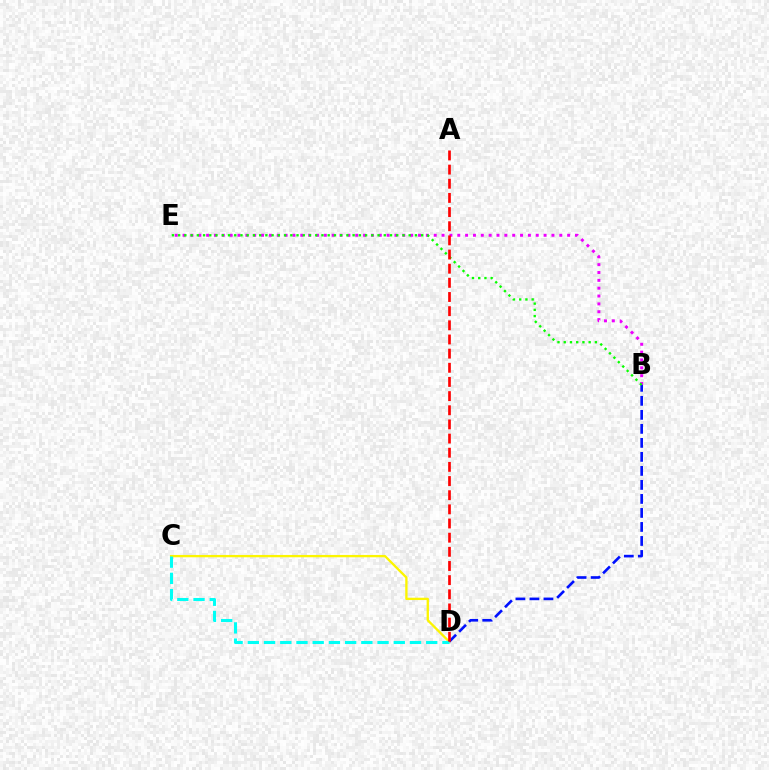{('C', 'D'): [{'color': '#fcf500', 'line_style': 'solid', 'thickness': 1.67}, {'color': '#00fff6', 'line_style': 'dashed', 'thickness': 2.2}], ('B', 'D'): [{'color': '#0010ff', 'line_style': 'dashed', 'thickness': 1.9}], ('B', 'E'): [{'color': '#ee00ff', 'line_style': 'dotted', 'thickness': 2.13}, {'color': '#08ff00', 'line_style': 'dotted', 'thickness': 1.69}], ('A', 'D'): [{'color': '#ff0000', 'line_style': 'dashed', 'thickness': 1.92}]}